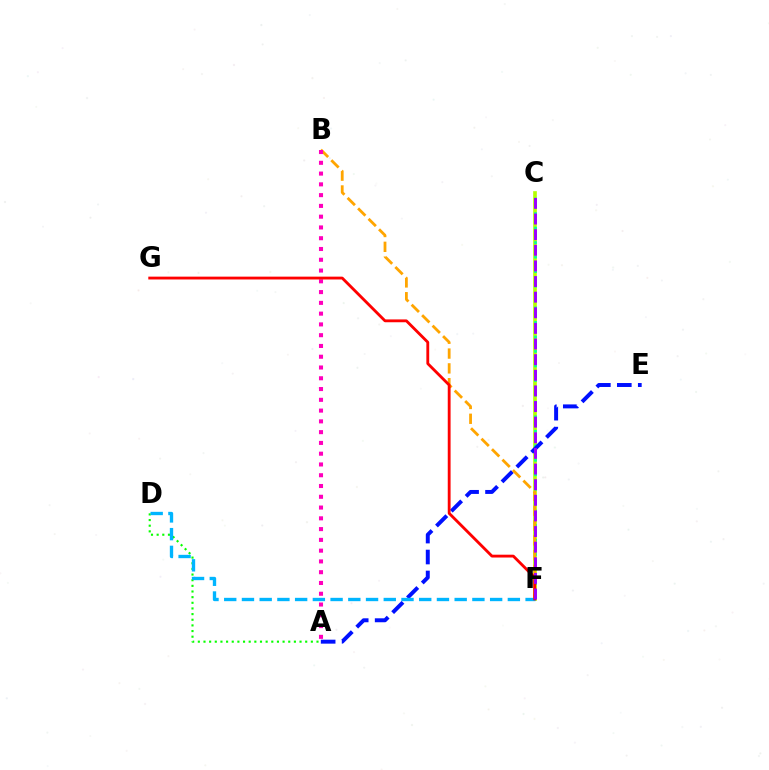{('C', 'F'): [{'color': '#b3ff00', 'line_style': 'solid', 'thickness': 2.63}, {'color': '#00ff9d', 'line_style': 'dotted', 'thickness': 1.97}, {'color': '#9b00ff', 'line_style': 'dashed', 'thickness': 2.12}], ('A', 'D'): [{'color': '#08ff00', 'line_style': 'dotted', 'thickness': 1.54}], ('A', 'E'): [{'color': '#0010ff', 'line_style': 'dashed', 'thickness': 2.85}], ('B', 'F'): [{'color': '#ffa500', 'line_style': 'dashed', 'thickness': 2.01}], ('A', 'B'): [{'color': '#ff00bd', 'line_style': 'dotted', 'thickness': 2.93}], ('D', 'F'): [{'color': '#00b5ff', 'line_style': 'dashed', 'thickness': 2.41}], ('F', 'G'): [{'color': '#ff0000', 'line_style': 'solid', 'thickness': 2.04}]}